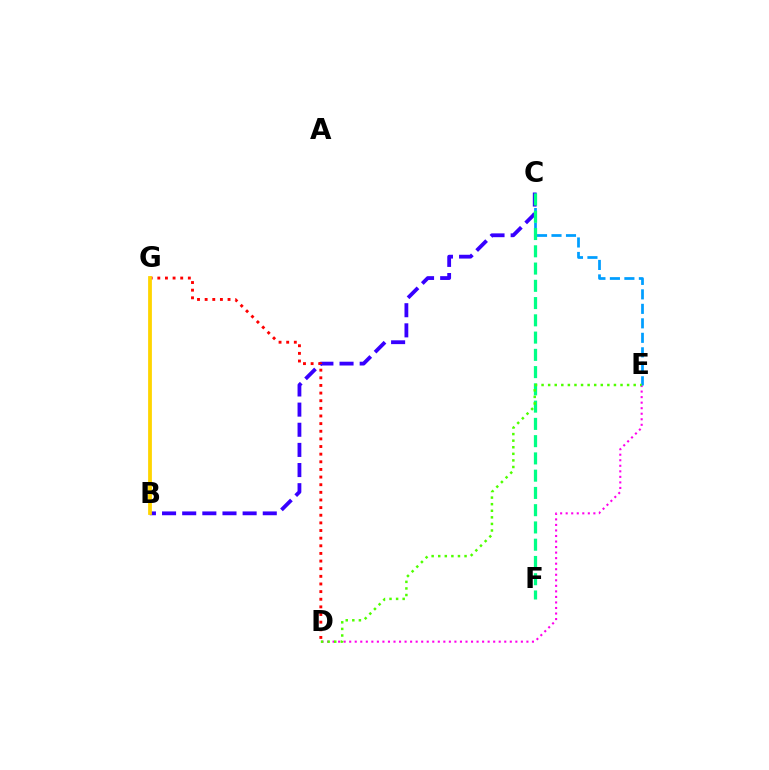{('D', 'E'): [{'color': '#ff00ed', 'line_style': 'dotted', 'thickness': 1.5}, {'color': '#4fff00', 'line_style': 'dotted', 'thickness': 1.79}], ('B', 'C'): [{'color': '#3700ff', 'line_style': 'dashed', 'thickness': 2.74}], ('C', 'E'): [{'color': '#009eff', 'line_style': 'dashed', 'thickness': 1.97}], ('D', 'G'): [{'color': '#ff0000', 'line_style': 'dotted', 'thickness': 2.07}], ('B', 'G'): [{'color': '#ffd500', 'line_style': 'solid', 'thickness': 2.72}], ('C', 'F'): [{'color': '#00ff86', 'line_style': 'dashed', 'thickness': 2.34}]}